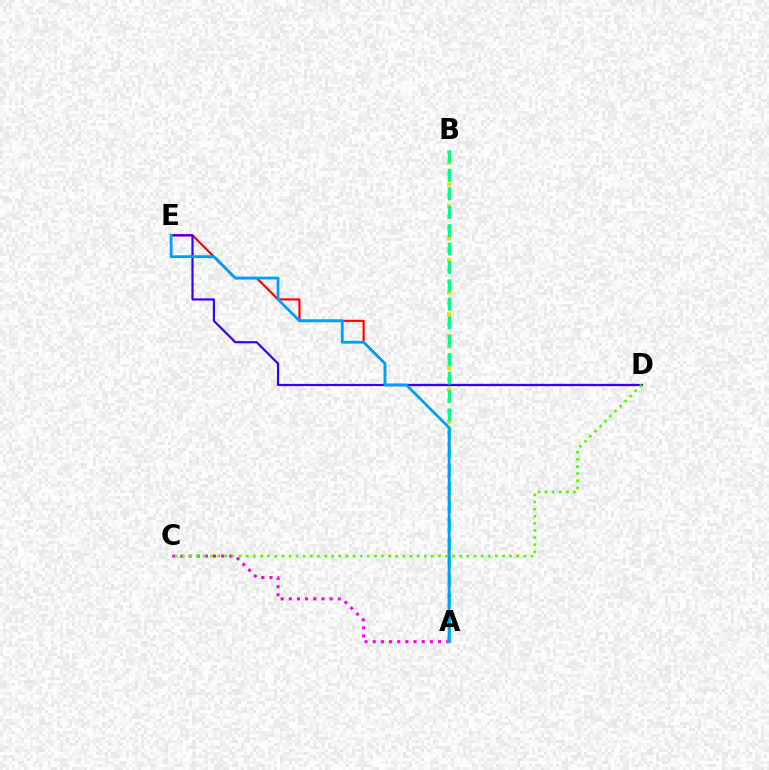{('A', 'B'): [{'color': '#ffd500', 'line_style': 'dotted', 'thickness': 2.94}, {'color': '#00ff86', 'line_style': 'dashed', 'thickness': 2.5}], ('D', 'E'): [{'color': '#ff0000', 'line_style': 'solid', 'thickness': 1.56}, {'color': '#3700ff', 'line_style': 'solid', 'thickness': 1.58}], ('A', 'C'): [{'color': '#ff00ed', 'line_style': 'dotted', 'thickness': 2.22}], ('C', 'D'): [{'color': '#4fff00', 'line_style': 'dotted', 'thickness': 1.93}], ('A', 'E'): [{'color': '#009eff', 'line_style': 'solid', 'thickness': 2.02}]}